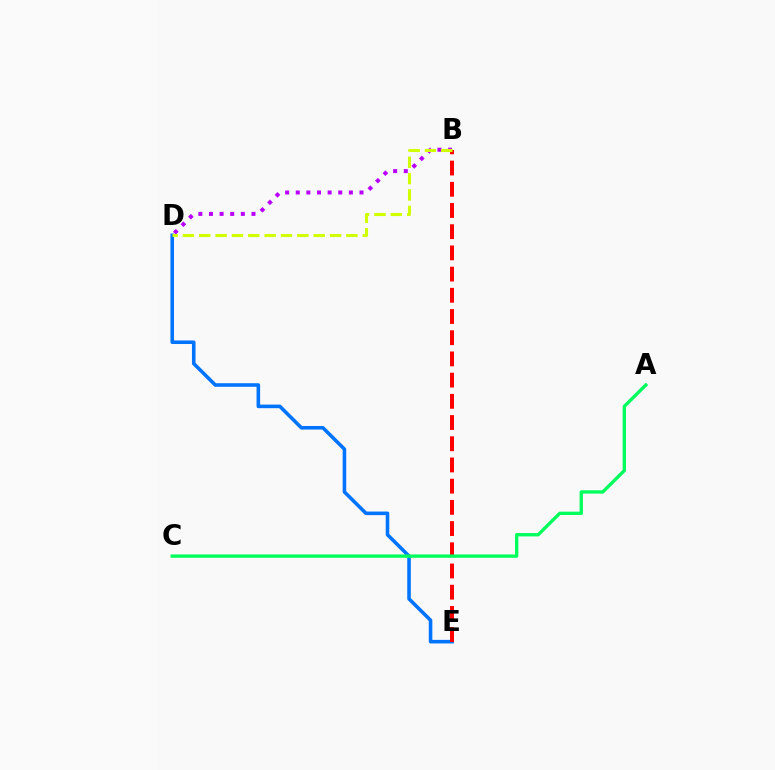{('B', 'D'): [{'color': '#b900ff', 'line_style': 'dotted', 'thickness': 2.89}, {'color': '#d1ff00', 'line_style': 'dashed', 'thickness': 2.22}], ('D', 'E'): [{'color': '#0074ff', 'line_style': 'solid', 'thickness': 2.57}], ('B', 'E'): [{'color': '#ff0000', 'line_style': 'dashed', 'thickness': 2.88}], ('A', 'C'): [{'color': '#00ff5c', 'line_style': 'solid', 'thickness': 2.4}]}